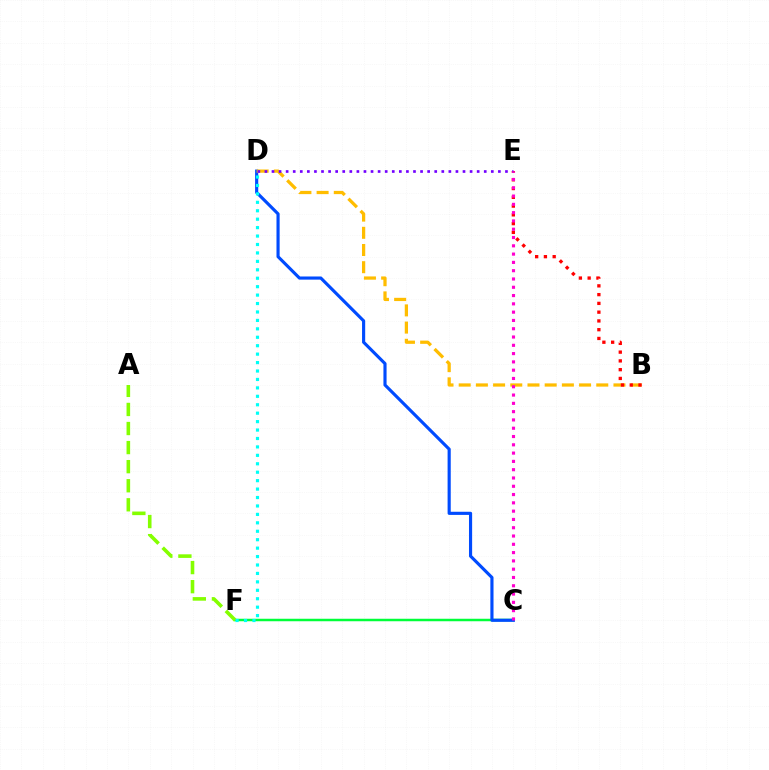{('C', 'F'): [{'color': '#00ff39', 'line_style': 'solid', 'thickness': 1.79}], ('C', 'D'): [{'color': '#004bff', 'line_style': 'solid', 'thickness': 2.26}], ('A', 'F'): [{'color': '#84ff00', 'line_style': 'dashed', 'thickness': 2.59}], ('D', 'F'): [{'color': '#00fff6', 'line_style': 'dotted', 'thickness': 2.29}], ('B', 'D'): [{'color': '#ffbd00', 'line_style': 'dashed', 'thickness': 2.34}], ('B', 'E'): [{'color': '#ff0000', 'line_style': 'dotted', 'thickness': 2.38}], ('D', 'E'): [{'color': '#7200ff', 'line_style': 'dotted', 'thickness': 1.92}], ('C', 'E'): [{'color': '#ff00cf', 'line_style': 'dotted', 'thickness': 2.25}]}